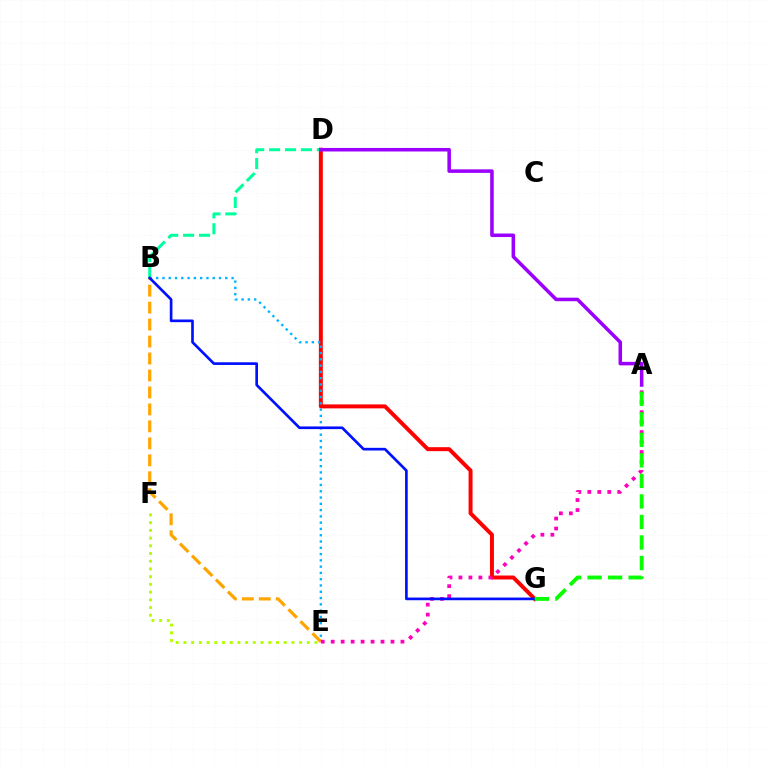{('D', 'G'): [{'color': '#ff0000', 'line_style': 'solid', 'thickness': 2.85}], ('E', 'F'): [{'color': '#b3ff00', 'line_style': 'dotted', 'thickness': 2.1}], ('B', 'E'): [{'color': '#00b5ff', 'line_style': 'dotted', 'thickness': 1.71}, {'color': '#ffa500', 'line_style': 'dashed', 'thickness': 2.3}], ('A', 'E'): [{'color': '#ff00bd', 'line_style': 'dotted', 'thickness': 2.71}], ('B', 'D'): [{'color': '#00ff9d', 'line_style': 'dashed', 'thickness': 2.16}], ('B', 'G'): [{'color': '#0010ff', 'line_style': 'solid', 'thickness': 1.92}], ('A', 'G'): [{'color': '#08ff00', 'line_style': 'dashed', 'thickness': 2.79}], ('A', 'D'): [{'color': '#9b00ff', 'line_style': 'solid', 'thickness': 2.55}]}